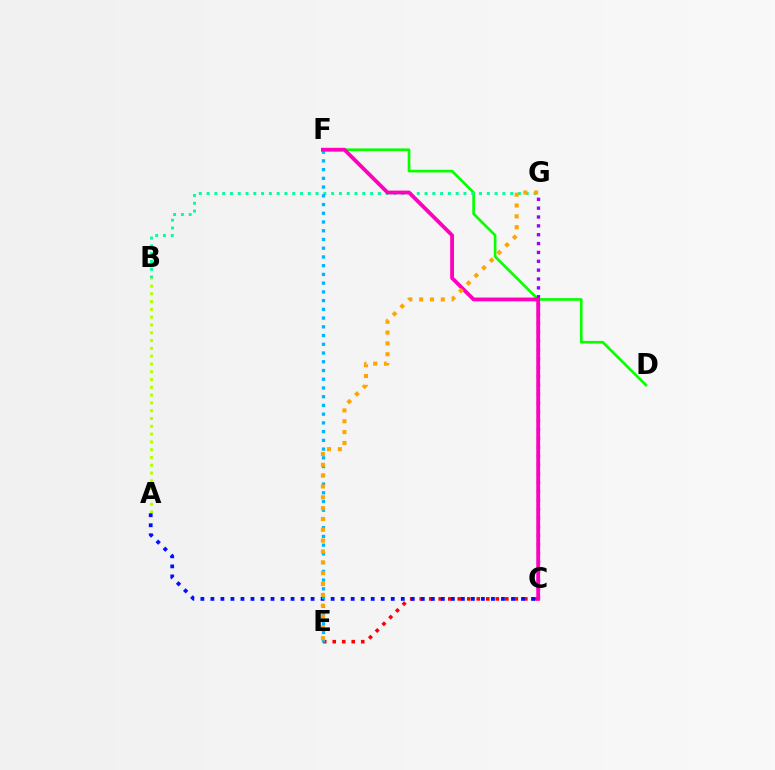{('D', 'F'): [{'color': '#08ff00', 'line_style': 'solid', 'thickness': 1.92}], ('B', 'G'): [{'color': '#00ff9d', 'line_style': 'dotted', 'thickness': 2.11}], ('C', 'G'): [{'color': '#9b00ff', 'line_style': 'dotted', 'thickness': 2.41}], ('C', 'E'): [{'color': '#ff0000', 'line_style': 'dotted', 'thickness': 2.58}], ('A', 'B'): [{'color': '#b3ff00', 'line_style': 'dotted', 'thickness': 2.12}], ('A', 'C'): [{'color': '#0010ff', 'line_style': 'dotted', 'thickness': 2.72}], ('E', 'F'): [{'color': '#00b5ff', 'line_style': 'dotted', 'thickness': 2.37}], ('C', 'F'): [{'color': '#ff00bd', 'line_style': 'solid', 'thickness': 2.75}], ('E', 'G'): [{'color': '#ffa500', 'line_style': 'dotted', 'thickness': 2.94}]}